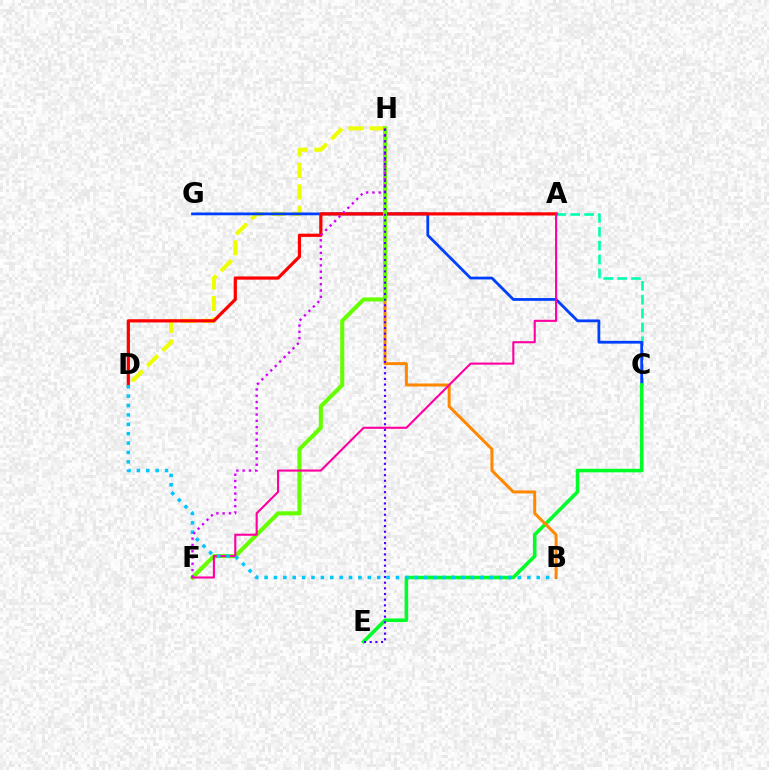{('A', 'C'): [{'color': '#00ffaf', 'line_style': 'dashed', 'thickness': 1.88}], ('D', 'H'): [{'color': '#eeff00', 'line_style': 'dashed', 'thickness': 2.92}], ('C', 'G'): [{'color': '#003fff', 'line_style': 'solid', 'thickness': 2.0}], ('C', 'E'): [{'color': '#00ff27', 'line_style': 'solid', 'thickness': 2.56}], ('A', 'D'): [{'color': '#ff0000', 'line_style': 'solid', 'thickness': 2.31}], ('B', 'H'): [{'color': '#ff8800', 'line_style': 'solid', 'thickness': 2.17}], ('F', 'H'): [{'color': '#66ff00', 'line_style': 'solid', 'thickness': 2.93}, {'color': '#d600ff', 'line_style': 'dotted', 'thickness': 1.71}], ('A', 'F'): [{'color': '#ff00a0', 'line_style': 'solid', 'thickness': 1.52}], ('B', 'D'): [{'color': '#00c7ff', 'line_style': 'dotted', 'thickness': 2.55}], ('E', 'H'): [{'color': '#4f00ff', 'line_style': 'dotted', 'thickness': 1.54}]}